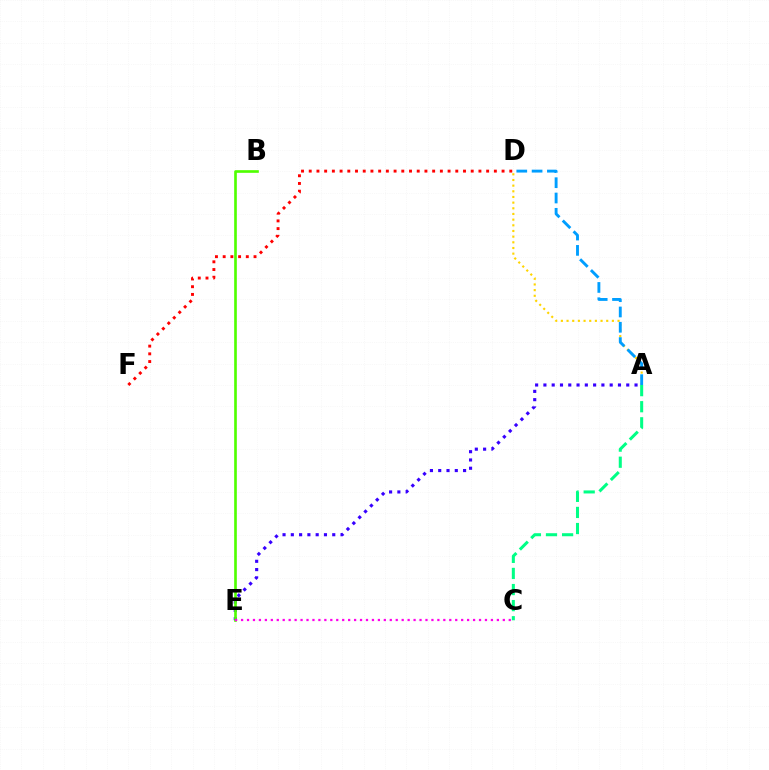{('D', 'F'): [{'color': '#ff0000', 'line_style': 'dotted', 'thickness': 2.1}], ('A', 'D'): [{'color': '#ffd500', 'line_style': 'dotted', 'thickness': 1.54}, {'color': '#009eff', 'line_style': 'dashed', 'thickness': 2.08}], ('A', 'C'): [{'color': '#00ff86', 'line_style': 'dashed', 'thickness': 2.19}], ('A', 'E'): [{'color': '#3700ff', 'line_style': 'dotted', 'thickness': 2.25}], ('B', 'E'): [{'color': '#4fff00', 'line_style': 'solid', 'thickness': 1.91}], ('C', 'E'): [{'color': '#ff00ed', 'line_style': 'dotted', 'thickness': 1.62}]}